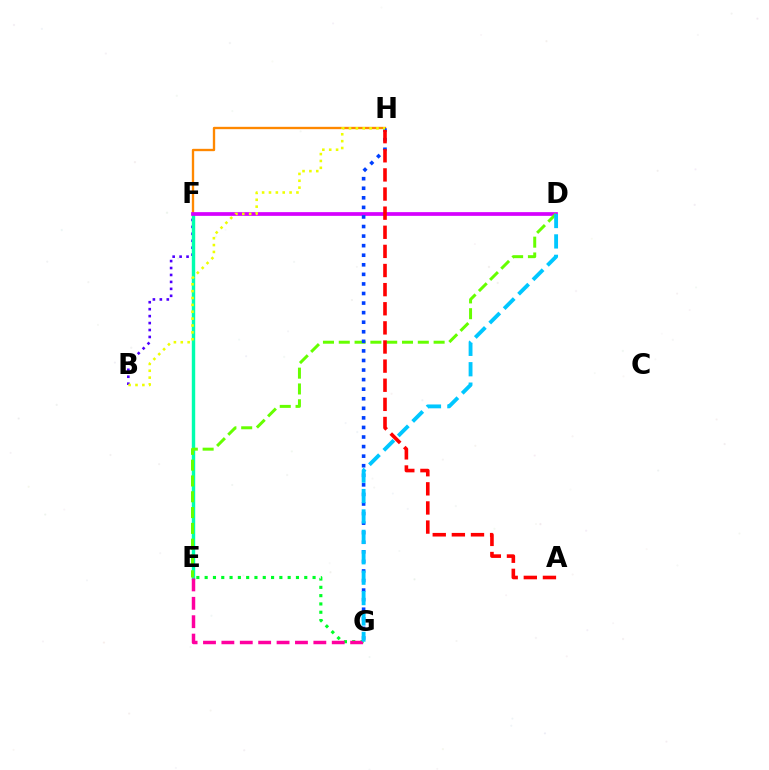{('B', 'F'): [{'color': '#4f00ff', 'line_style': 'dotted', 'thickness': 1.89}], ('F', 'H'): [{'color': '#ff8800', 'line_style': 'solid', 'thickness': 1.69}], ('E', 'G'): [{'color': '#00ff27', 'line_style': 'dotted', 'thickness': 2.26}, {'color': '#ff00a0', 'line_style': 'dashed', 'thickness': 2.5}], ('E', 'F'): [{'color': '#00ffaf', 'line_style': 'solid', 'thickness': 2.45}], ('D', 'F'): [{'color': '#d600ff', 'line_style': 'solid', 'thickness': 2.67}], ('D', 'E'): [{'color': '#66ff00', 'line_style': 'dashed', 'thickness': 2.15}], ('G', 'H'): [{'color': '#003fff', 'line_style': 'dotted', 'thickness': 2.6}], ('A', 'H'): [{'color': '#ff0000', 'line_style': 'dashed', 'thickness': 2.6}], ('B', 'H'): [{'color': '#eeff00', 'line_style': 'dotted', 'thickness': 1.87}], ('D', 'G'): [{'color': '#00c7ff', 'line_style': 'dashed', 'thickness': 2.77}]}